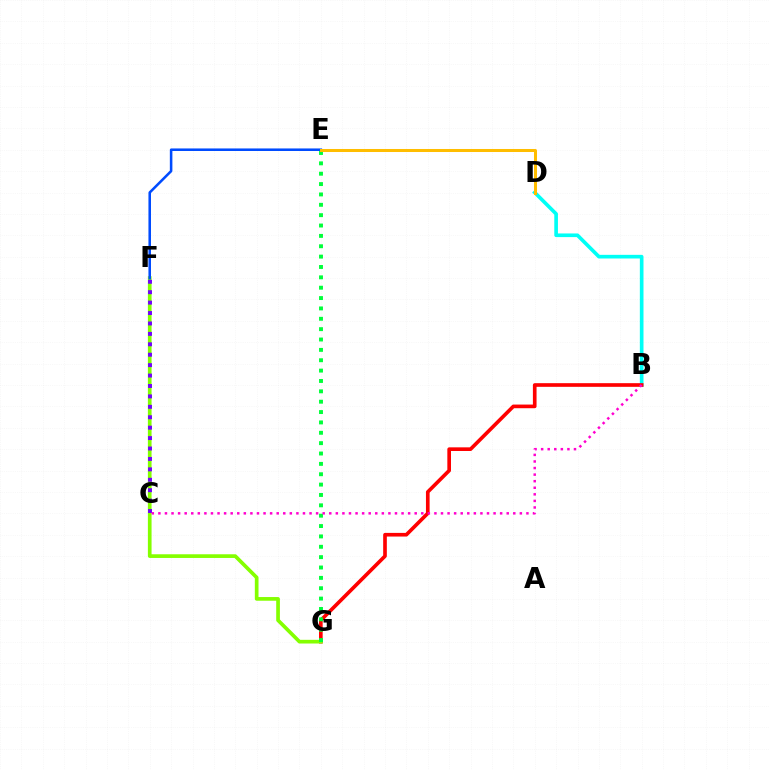{('B', 'D'): [{'color': '#00fff6', 'line_style': 'solid', 'thickness': 2.63}], ('B', 'G'): [{'color': '#ff0000', 'line_style': 'solid', 'thickness': 2.63}], ('F', 'G'): [{'color': '#84ff00', 'line_style': 'solid', 'thickness': 2.65}], ('C', 'F'): [{'color': '#7200ff', 'line_style': 'dotted', 'thickness': 2.83}], ('E', 'G'): [{'color': '#00ff39', 'line_style': 'dotted', 'thickness': 2.82}], ('B', 'C'): [{'color': '#ff00cf', 'line_style': 'dotted', 'thickness': 1.79}], ('E', 'F'): [{'color': '#004bff', 'line_style': 'solid', 'thickness': 1.84}], ('D', 'E'): [{'color': '#ffbd00', 'line_style': 'solid', 'thickness': 2.18}]}